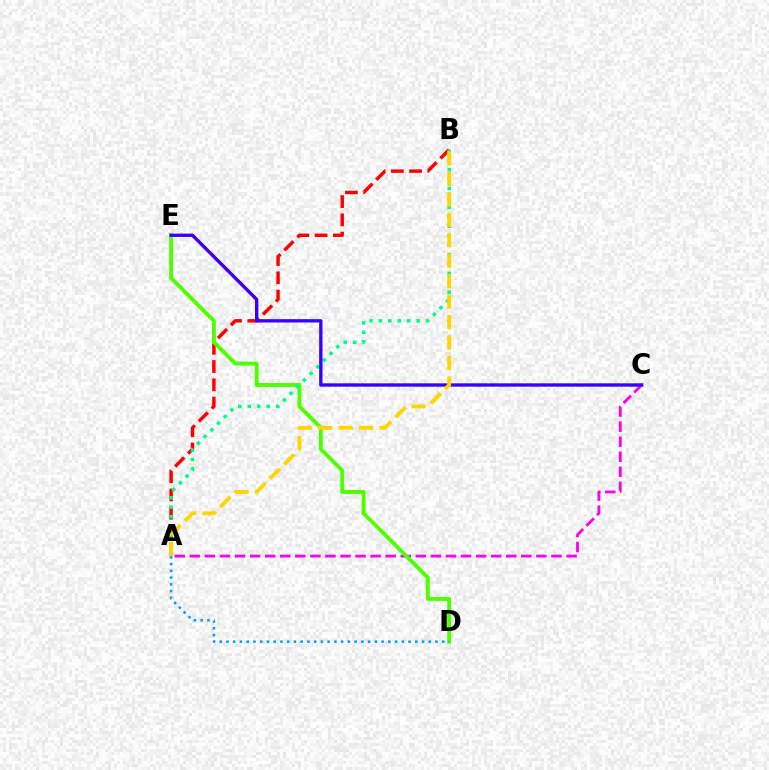{('A', 'C'): [{'color': '#ff00ed', 'line_style': 'dashed', 'thickness': 2.05}], ('A', 'B'): [{'color': '#ff0000', 'line_style': 'dashed', 'thickness': 2.48}, {'color': '#00ff86', 'line_style': 'dotted', 'thickness': 2.56}, {'color': '#ffd500', 'line_style': 'dashed', 'thickness': 2.78}], ('D', 'E'): [{'color': '#4fff00', 'line_style': 'solid', 'thickness': 2.8}], ('A', 'D'): [{'color': '#009eff', 'line_style': 'dotted', 'thickness': 1.83}], ('C', 'E'): [{'color': '#3700ff', 'line_style': 'solid', 'thickness': 2.41}]}